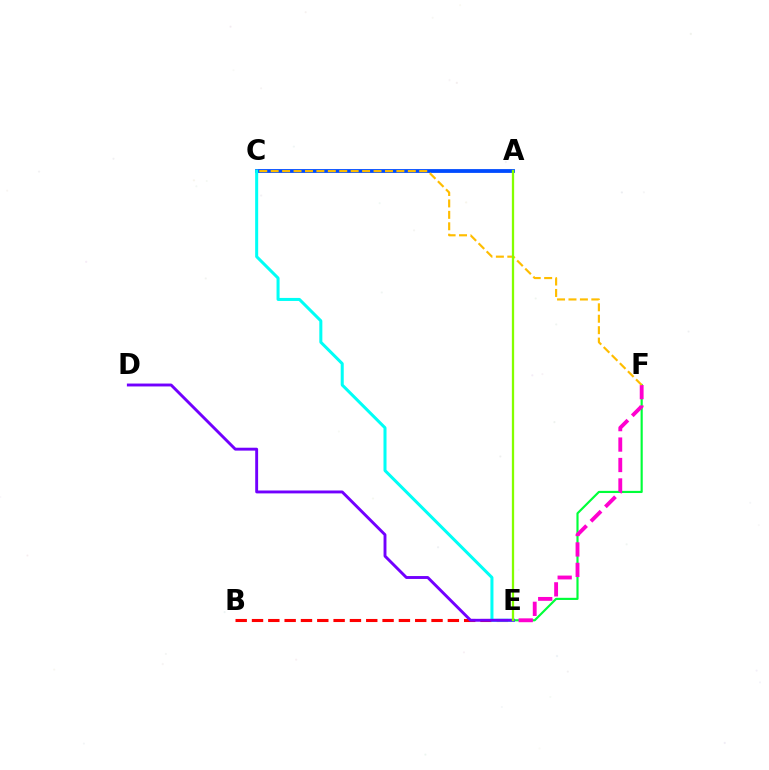{('B', 'E'): [{'color': '#ff0000', 'line_style': 'dashed', 'thickness': 2.22}], ('E', 'F'): [{'color': '#00ff39', 'line_style': 'solid', 'thickness': 1.55}, {'color': '#ff00cf', 'line_style': 'dashed', 'thickness': 2.78}], ('A', 'C'): [{'color': '#004bff', 'line_style': 'solid', 'thickness': 2.74}], ('C', 'F'): [{'color': '#ffbd00', 'line_style': 'dashed', 'thickness': 1.55}], ('C', 'E'): [{'color': '#00fff6', 'line_style': 'solid', 'thickness': 2.18}], ('D', 'E'): [{'color': '#7200ff', 'line_style': 'solid', 'thickness': 2.09}], ('A', 'E'): [{'color': '#84ff00', 'line_style': 'solid', 'thickness': 1.64}]}